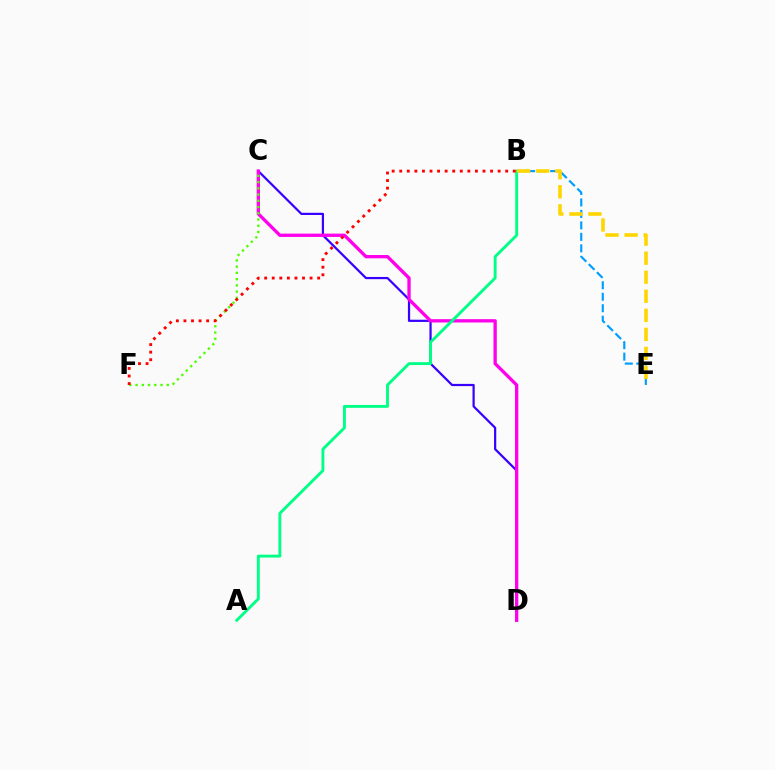{('C', 'D'): [{'color': '#3700ff', 'line_style': 'solid', 'thickness': 1.6}, {'color': '#ff00ed', 'line_style': 'solid', 'thickness': 2.39}], ('B', 'E'): [{'color': '#009eff', 'line_style': 'dashed', 'thickness': 1.56}, {'color': '#ffd500', 'line_style': 'dashed', 'thickness': 2.59}], ('C', 'F'): [{'color': '#4fff00', 'line_style': 'dotted', 'thickness': 1.69}], ('A', 'B'): [{'color': '#00ff86', 'line_style': 'solid', 'thickness': 2.08}], ('B', 'F'): [{'color': '#ff0000', 'line_style': 'dotted', 'thickness': 2.06}]}